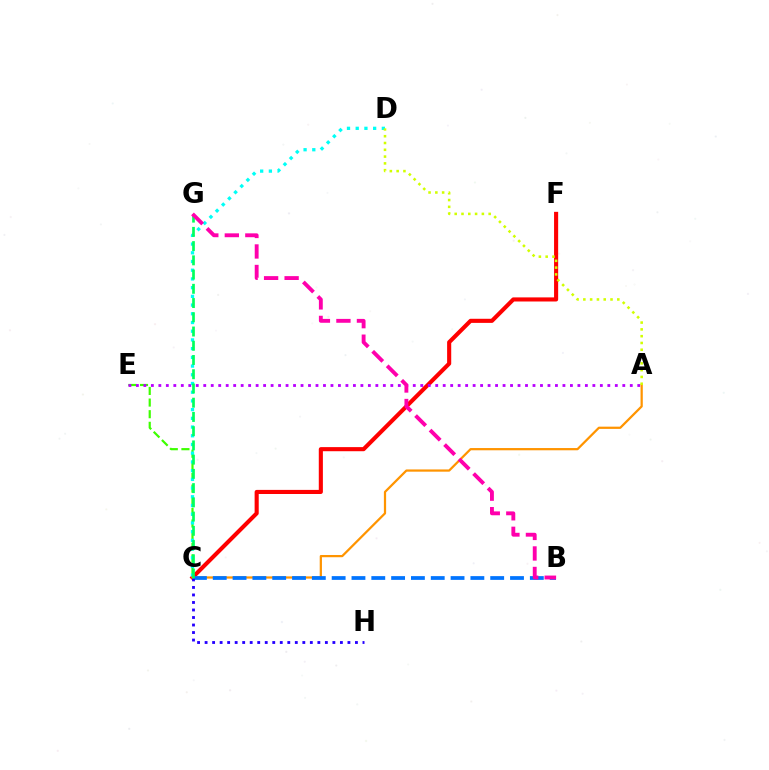{('C', 'F'): [{'color': '#ff0000', 'line_style': 'solid', 'thickness': 2.95}], ('C', 'E'): [{'color': '#3dff00', 'line_style': 'dashed', 'thickness': 1.58}], ('A', 'E'): [{'color': '#b900ff', 'line_style': 'dotted', 'thickness': 2.03}], ('C', 'D'): [{'color': '#00fff6', 'line_style': 'dotted', 'thickness': 2.37}], ('A', 'C'): [{'color': '#ff9400', 'line_style': 'solid', 'thickness': 1.61}], ('B', 'C'): [{'color': '#0074ff', 'line_style': 'dashed', 'thickness': 2.69}], ('C', 'H'): [{'color': '#2500ff', 'line_style': 'dotted', 'thickness': 2.04}], ('C', 'G'): [{'color': '#00ff5c', 'line_style': 'dashed', 'thickness': 1.93}], ('A', 'D'): [{'color': '#d1ff00', 'line_style': 'dotted', 'thickness': 1.85}], ('B', 'G'): [{'color': '#ff00ac', 'line_style': 'dashed', 'thickness': 2.79}]}